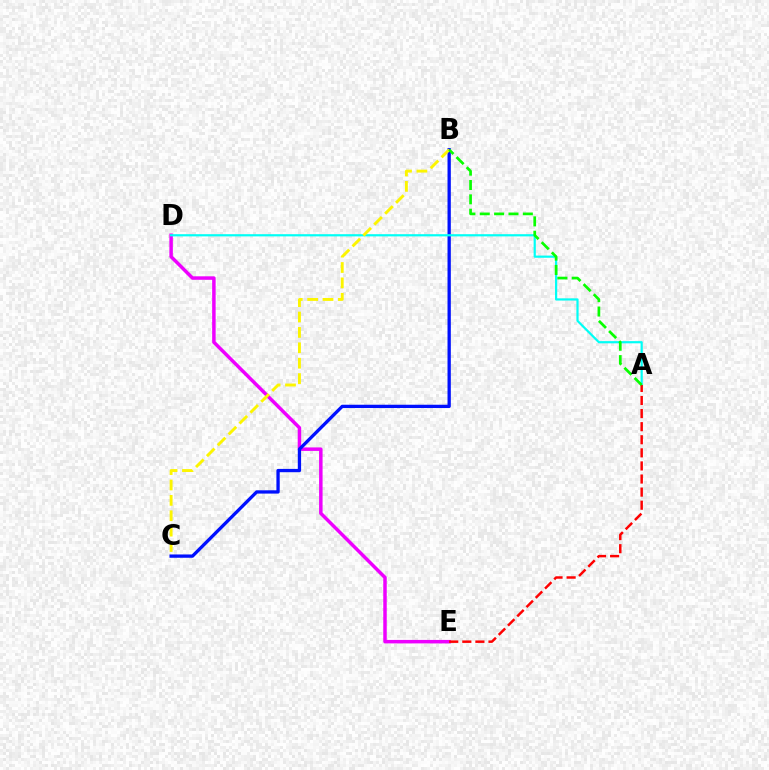{('D', 'E'): [{'color': '#ee00ff', 'line_style': 'solid', 'thickness': 2.51}], ('B', 'C'): [{'color': '#0010ff', 'line_style': 'solid', 'thickness': 2.38}, {'color': '#fcf500', 'line_style': 'dashed', 'thickness': 2.09}], ('A', 'D'): [{'color': '#00fff6', 'line_style': 'solid', 'thickness': 1.58}], ('A', 'E'): [{'color': '#ff0000', 'line_style': 'dashed', 'thickness': 1.78}], ('A', 'B'): [{'color': '#08ff00', 'line_style': 'dashed', 'thickness': 1.95}]}